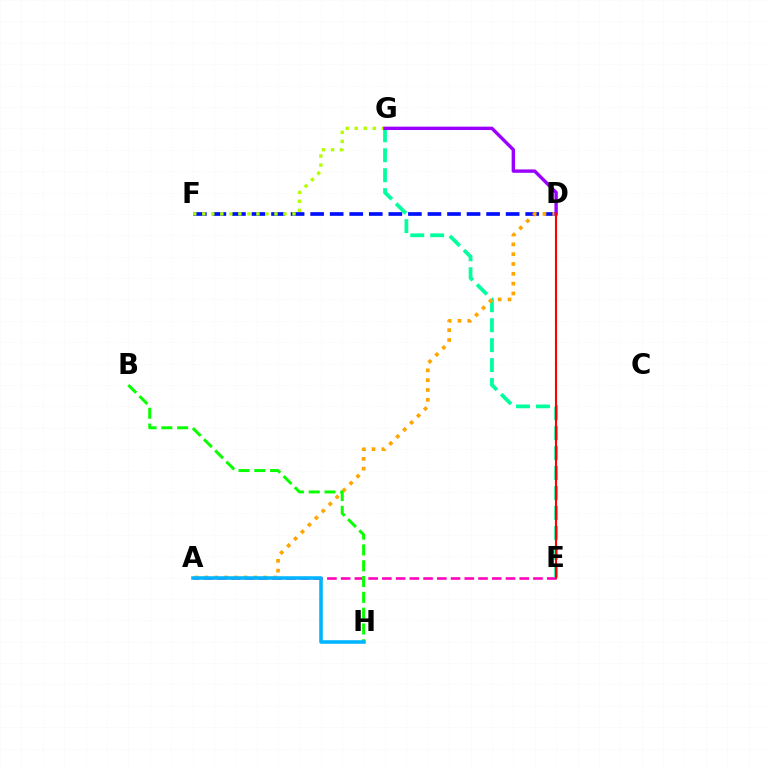{('A', 'E'): [{'color': '#ff00bd', 'line_style': 'dashed', 'thickness': 1.87}], ('D', 'F'): [{'color': '#0010ff', 'line_style': 'dashed', 'thickness': 2.66}], ('E', 'G'): [{'color': '#00ff9d', 'line_style': 'dashed', 'thickness': 2.71}], ('A', 'D'): [{'color': '#ffa500', 'line_style': 'dotted', 'thickness': 2.67}], ('B', 'H'): [{'color': '#08ff00', 'line_style': 'dashed', 'thickness': 2.15}], ('A', 'H'): [{'color': '#00b5ff', 'line_style': 'solid', 'thickness': 2.56}], ('F', 'G'): [{'color': '#b3ff00', 'line_style': 'dotted', 'thickness': 2.45}], ('D', 'G'): [{'color': '#9b00ff', 'line_style': 'solid', 'thickness': 2.43}], ('D', 'E'): [{'color': '#ff0000', 'line_style': 'solid', 'thickness': 1.52}]}